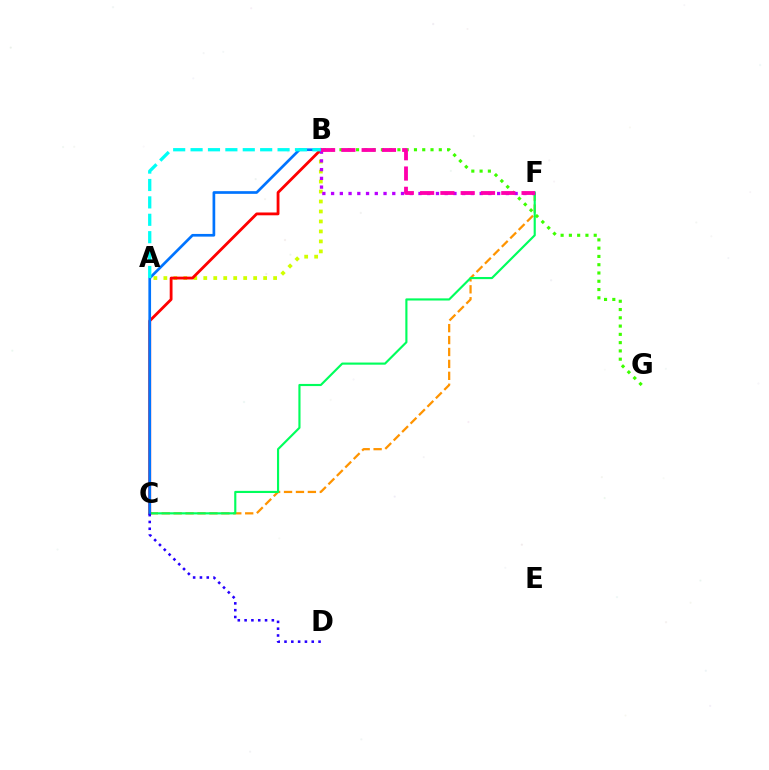{('C', 'F'): [{'color': '#ff9400', 'line_style': 'dashed', 'thickness': 1.62}, {'color': '#00ff5c', 'line_style': 'solid', 'thickness': 1.54}], ('A', 'B'): [{'color': '#d1ff00', 'line_style': 'dotted', 'thickness': 2.71}, {'color': '#00fff6', 'line_style': 'dashed', 'thickness': 2.36}], ('B', 'C'): [{'color': '#ff0000', 'line_style': 'solid', 'thickness': 2.03}, {'color': '#0074ff', 'line_style': 'solid', 'thickness': 1.94}], ('B', 'G'): [{'color': '#3dff00', 'line_style': 'dotted', 'thickness': 2.25}], ('C', 'D'): [{'color': '#2500ff', 'line_style': 'dotted', 'thickness': 1.85}], ('B', 'F'): [{'color': '#b900ff', 'line_style': 'dotted', 'thickness': 2.37}, {'color': '#ff00ac', 'line_style': 'dashed', 'thickness': 2.76}]}